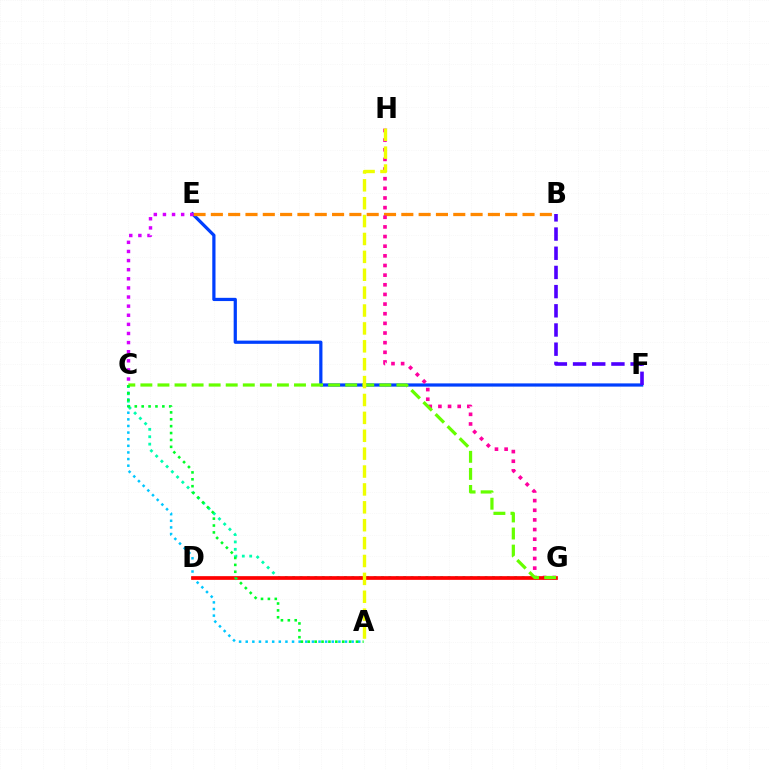{('E', 'F'): [{'color': '#003fff', 'line_style': 'solid', 'thickness': 2.32}], ('C', 'G'): [{'color': '#00ffaf', 'line_style': 'dotted', 'thickness': 2.01}, {'color': '#66ff00', 'line_style': 'dashed', 'thickness': 2.32}], ('B', 'E'): [{'color': '#ff8800', 'line_style': 'dashed', 'thickness': 2.35}], ('G', 'H'): [{'color': '#ff00a0', 'line_style': 'dotted', 'thickness': 2.62}], ('A', 'C'): [{'color': '#00c7ff', 'line_style': 'dotted', 'thickness': 1.8}, {'color': '#00ff27', 'line_style': 'dotted', 'thickness': 1.87}], ('D', 'G'): [{'color': '#ff0000', 'line_style': 'solid', 'thickness': 2.67}], ('B', 'F'): [{'color': '#4f00ff', 'line_style': 'dashed', 'thickness': 2.61}], ('A', 'H'): [{'color': '#eeff00', 'line_style': 'dashed', 'thickness': 2.43}], ('C', 'E'): [{'color': '#d600ff', 'line_style': 'dotted', 'thickness': 2.48}]}